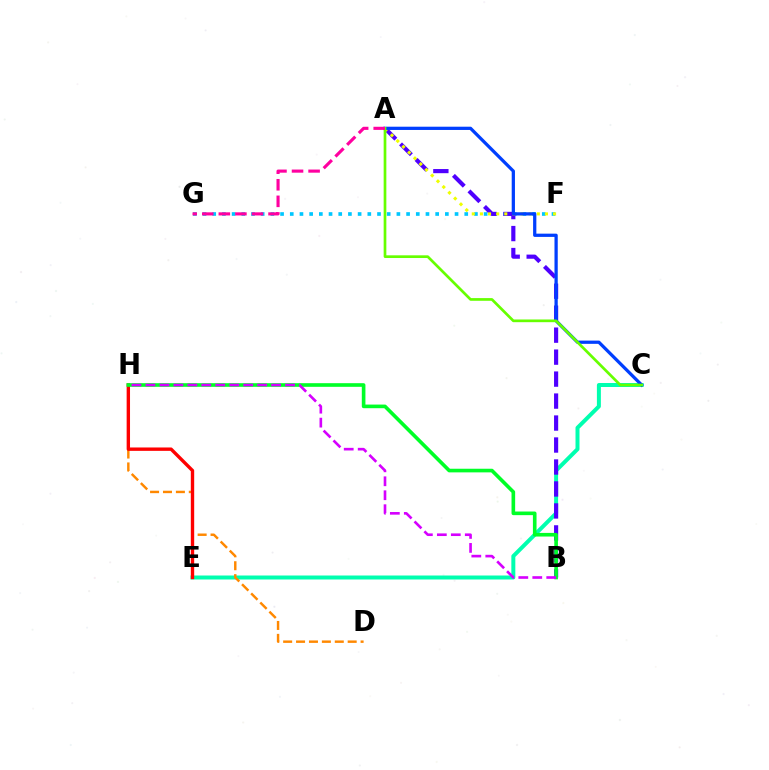{('F', 'G'): [{'color': '#00c7ff', 'line_style': 'dotted', 'thickness': 2.63}], ('C', 'E'): [{'color': '#00ffaf', 'line_style': 'solid', 'thickness': 2.87}], ('D', 'H'): [{'color': '#ff8800', 'line_style': 'dashed', 'thickness': 1.75}], ('A', 'B'): [{'color': '#4f00ff', 'line_style': 'dashed', 'thickness': 2.98}], ('E', 'H'): [{'color': '#ff0000', 'line_style': 'solid', 'thickness': 2.43}], ('A', 'F'): [{'color': '#eeff00', 'line_style': 'dotted', 'thickness': 2.21}], ('A', 'C'): [{'color': '#003fff', 'line_style': 'solid', 'thickness': 2.34}, {'color': '#66ff00', 'line_style': 'solid', 'thickness': 1.94}], ('B', 'H'): [{'color': '#00ff27', 'line_style': 'solid', 'thickness': 2.61}, {'color': '#d600ff', 'line_style': 'dashed', 'thickness': 1.9}], ('A', 'G'): [{'color': '#ff00a0', 'line_style': 'dashed', 'thickness': 2.25}]}